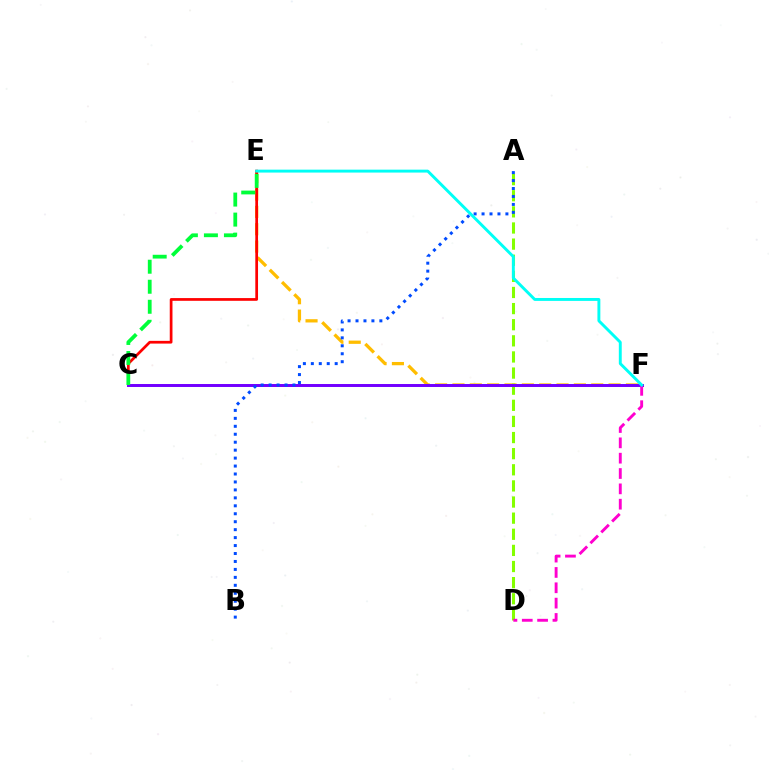{('E', 'F'): [{'color': '#ffbd00', 'line_style': 'dashed', 'thickness': 2.36}, {'color': '#00fff6', 'line_style': 'solid', 'thickness': 2.1}], ('A', 'D'): [{'color': '#84ff00', 'line_style': 'dashed', 'thickness': 2.19}], ('C', 'E'): [{'color': '#ff0000', 'line_style': 'solid', 'thickness': 1.96}, {'color': '#00ff39', 'line_style': 'dashed', 'thickness': 2.72}], ('C', 'F'): [{'color': '#7200ff', 'line_style': 'solid', 'thickness': 2.14}], ('A', 'B'): [{'color': '#004bff', 'line_style': 'dotted', 'thickness': 2.16}], ('D', 'F'): [{'color': '#ff00cf', 'line_style': 'dashed', 'thickness': 2.08}]}